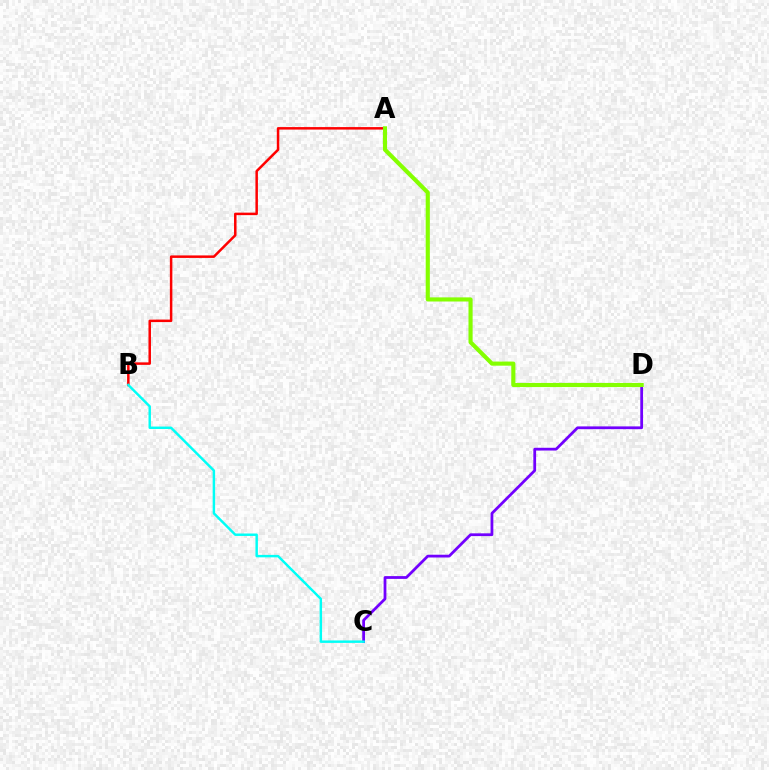{('A', 'B'): [{'color': '#ff0000', 'line_style': 'solid', 'thickness': 1.8}], ('C', 'D'): [{'color': '#7200ff', 'line_style': 'solid', 'thickness': 1.99}], ('A', 'D'): [{'color': '#84ff00', 'line_style': 'solid', 'thickness': 2.97}], ('B', 'C'): [{'color': '#00fff6', 'line_style': 'solid', 'thickness': 1.76}]}